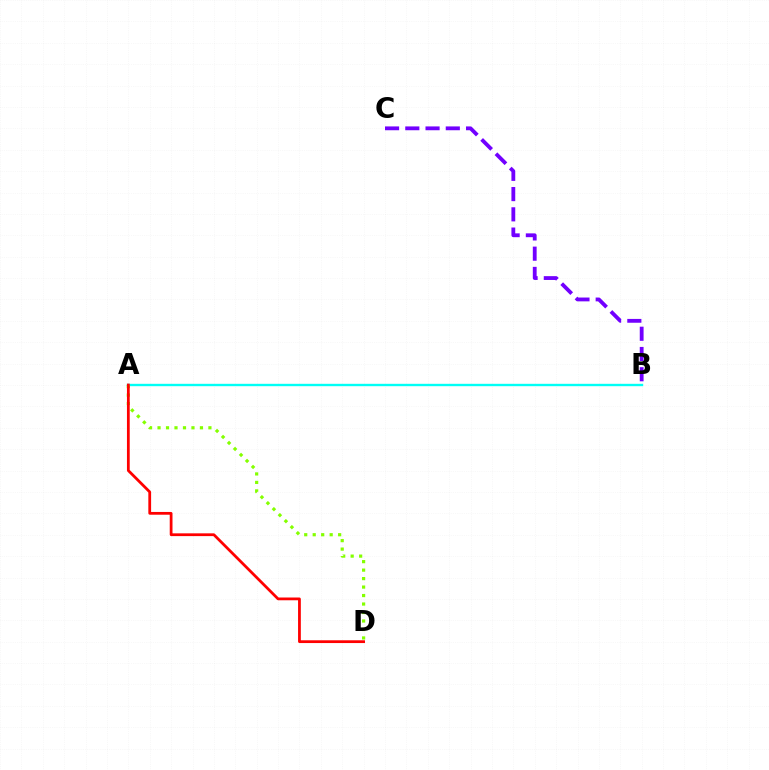{('A', 'B'): [{'color': '#00fff6', 'line_style': 'solid', 'thickness': 1.71}], ('A', 'D'): [{'color': '#84ff00', 'line_style': 'dotted', 'thickness': 2.3}, {'color': '#ff0000', 'line_style': 'solid', 'thickness': 2.0}], ('B', 'C'): [{'color': '#7200ff', 'line_style': 'dashed', 'thickness': 2.75}]}